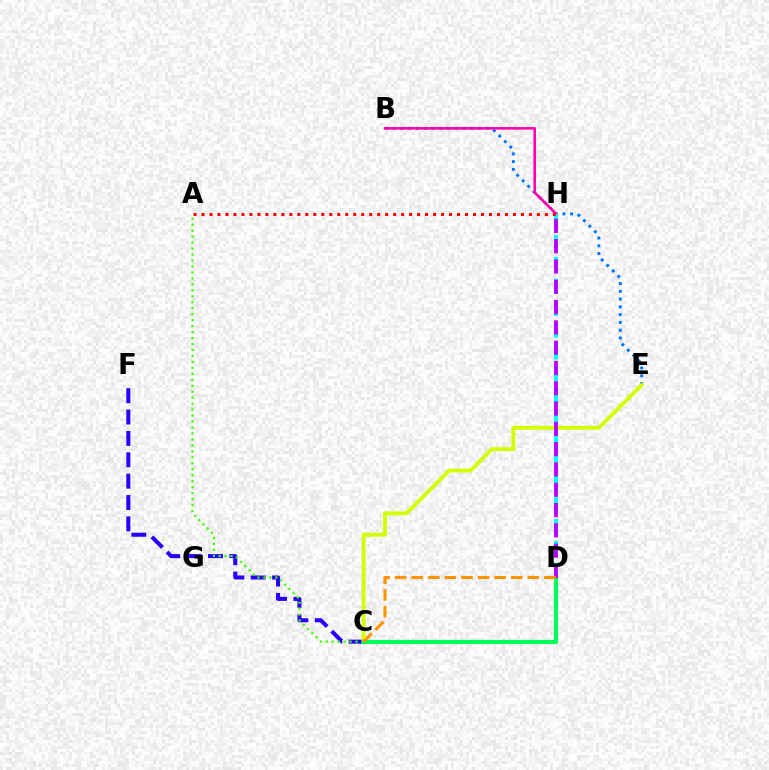{('B', 'E'): [{'color': '#0074ff', 'line_style': 'dotted', 'thickness': 2.11}], ('B', 'H'): [{'color': '#ff00ac', 'line_style': 'solid', 'thickness': 1.85}], ('D', 'H'): [{'color': '#00fff6', 'line_style': 'dashed', 'thickness': 2.97}, {'color': '#b900ff', 'line_style': 'dashed', 'thickness': 2.76}], ('C', 'F'): [{'color': '#2500ff', 'line_style': 'dashed', 'thickness': 2.9}], ('C', 'E'): [{'color': '#d1ff00', 'line_style': 'solid', 'thickness': 2.77}], ('C', 'D'): [{'color': '#00ff5c', 'line_style': 'solid', 'thickness': 3.0}, {'color': '#ff9400', 'line_style': 'dashed', 'thickness': 2.25}], ('A', 'C'): [{'color': '#3dff00', 'line_style': 'dotted', 'thickness': 1.62}], ('A', 'H'): [{'color': '#ff0000', 'line_style': 'dotted', 'thickness': 2.17}]}